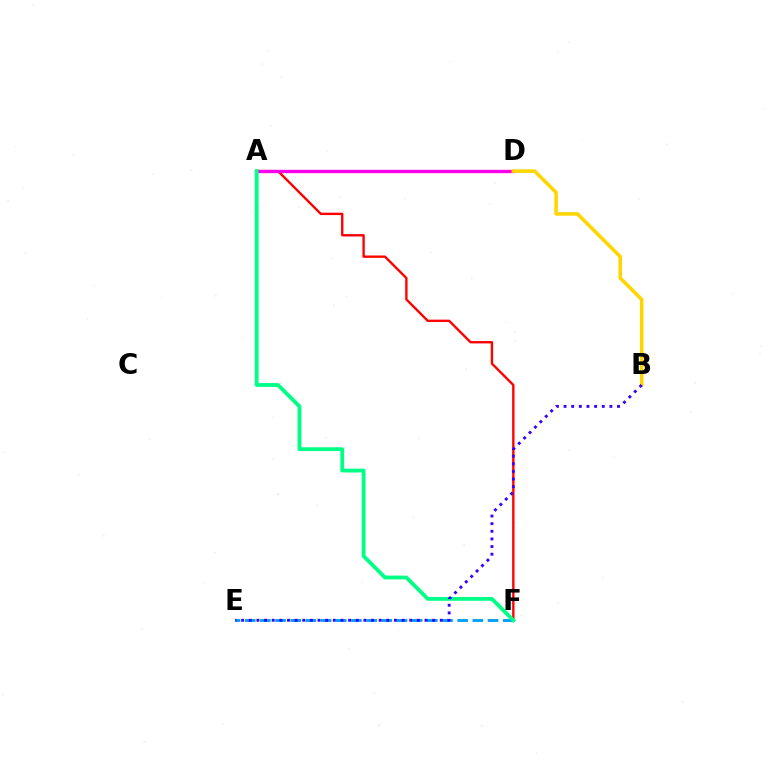{('A', 'D'): [{'color': '#4fff00', 'line_style': 'dashed', 'thickness': 1.99}, {'color': '#ff00ed', 'line_style': 'solid', 'thickness': 2.39}], ('E', 'F'): [{'color': '#009eff', 'line_style': 'dashed', 'thickness': 2.06}], ('A', 'F'): [{'color': '#ff0000', 'line_style': 'solid', 'thickness': 1.71}, {'color': '#00ff86', 'line_style': 'solid', 'thickness': 2.74}], ('B', 'D'): [{'color': '#ffd500', 'line_style': 'solid', 'thickness': 2.56}], ('B', 'E'): [{'color': '#3700ff', 'line_style': 'dotted', 'thickness': 2.08}]}